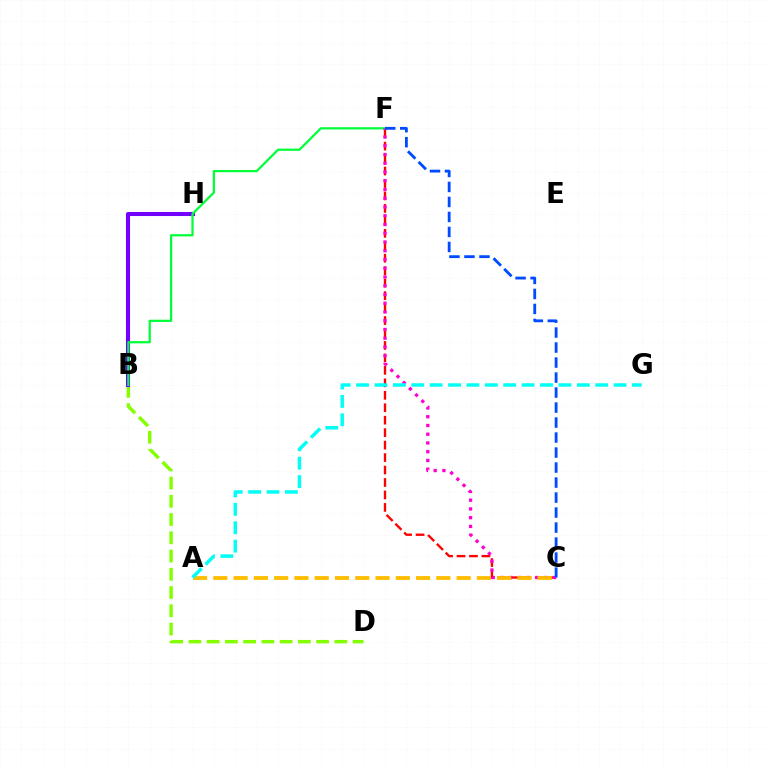{('B', 'D'): [{'color': '#84ff00', 'line_style': 'dashed', 'thickness': 2.48}], ('B', 'H'): [{'color': '#7200ff', 'line_style': 'solid', 'thickness': 2.93}], ('C', 'F'): [{'color': '#ff0000', 'line_style': 'dashed', 'thickness': 1.69}, {'color': '#ff00cf', 'line_style': 'dotted', 'thickness': 2.38}, {'color': '#004bff', 'line_style': 'dashed', 'thickness': 2.04}], ('B', 'F'): [{'color': '#00ff39', 'line_style': 'solid', 'thickness': 1.61}], ('A', 'C'): [{'color': '#ffbd00', 'line_style': 'dashed', 'thickness': 2.75}], ('A', 'G'): [{'color': '#00fff6', 'line_style': 'dashed', 'thickness': 2.5}]}